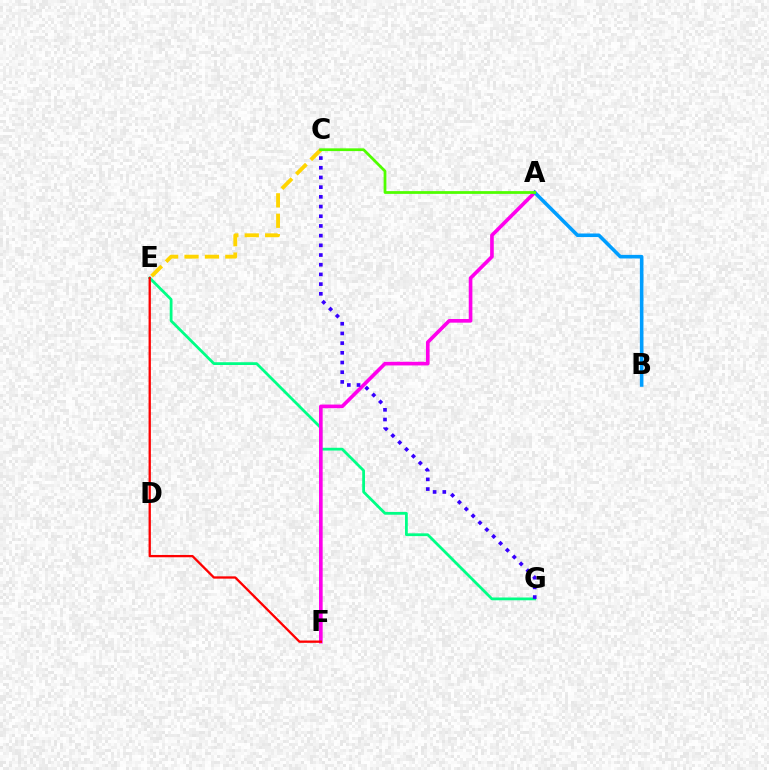{('C', 'E'): [{'color': '#ffd500', 'line_style': 'dashed', 'thickness': 2.77}], ('E', 'G'): [{'color': '#00ff86', 'line_style': 'solid', 'thickness': 2.0}], ('A', 'F'): [{'color': '#ff00ed', 'line_style': 'solid', 'thickness': 2.62}], ('C', 'G'): [{'color': '#3700ff', 'line_style': 'dotted', 'thickness': 2.63}], ('A', 'B'): [{'color': '#009eff', 'line_style': 'solid', 'thickness': 2.57}], ('A', 'C'): [{'color': '#4fff00', 'line_style': 'solid', 'thickness': 1.98}], ('E', 'F'): [{'color': '#ff0000', 'line_style': 'solid', 'thickness': 1.66}]}